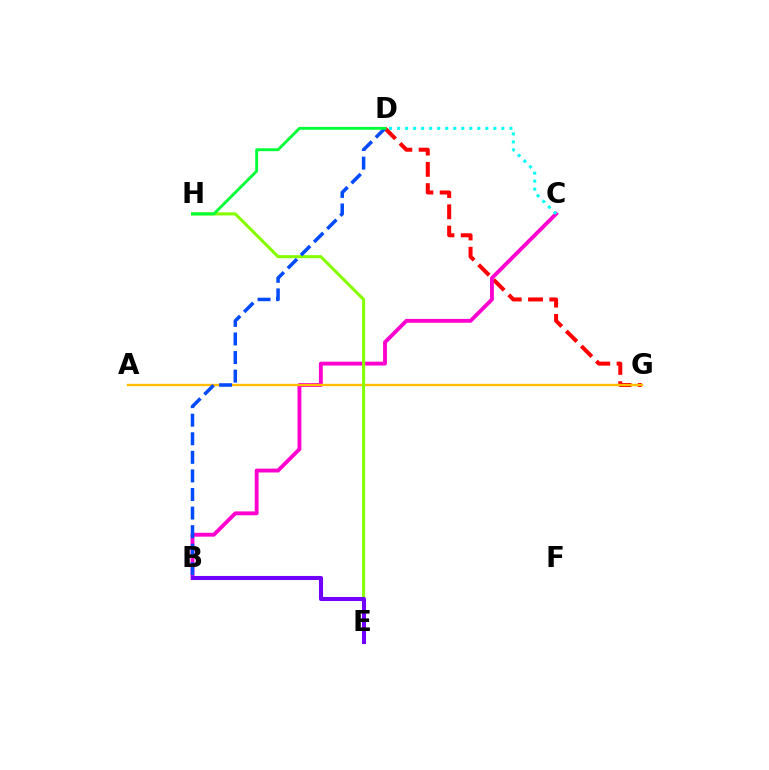{('D', 'G'): [{'color': '#ff0000', 'line_style': 'dashed', 'thickness': 2.89}], ('B', 'C'): [{'color': '#ff00cf', 'line_style': 'solid', 'thickness': 2.78}], ('A', 'G'): [{'color': '#ffbd00', 'line_style': 'solid', 'thickness': 1.68}], ('E', 'H'): [{'color': '#84ff00', 'line_style': 'solid', 'thickness': 2.19}], ('C', 'D'): [{'color': '#00fff6', 'line_style': 'dotted', 'thickness': 2.18}], ('B', 'D'): [{'color': '#004bff', 'line_style': 'dashed', 'thickness': 2.52}], ('D', 'H'): [{'color': '#00ff39', 'line_style': 'solid', 'thickness': 2.08}], ('B', 'E'): [{'color': '#7200ff', 'line_style': 'solid', 'thickness': 2.93}]}